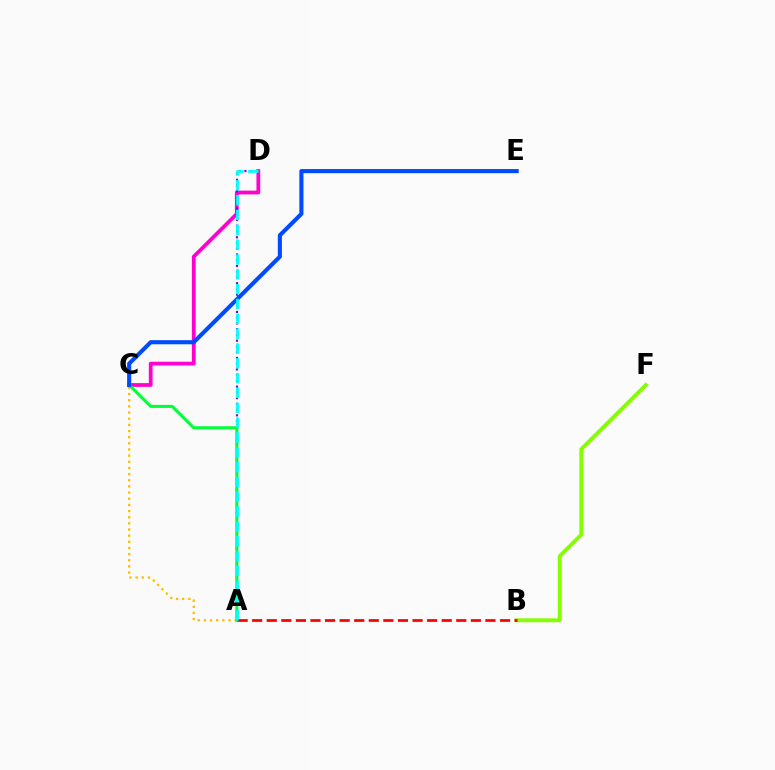{('C', 'D'): [{'color': '#ff00cf', 'line_style': 'solid', 'thickness': 2.71}], ('A', 'C'): [{'color': '#ffbd00', 'line_style': 'dotted', 'thickness': 1.67}, {'color': '#00ff39', 'line_style': 'solid', 'thickness': 2.2}], ('B', 'F'): [{'color': '#84ff00', 'line_style': 'solid', 'thickness': 2.8}], ('A', 'D'): [{'color': '#7200ff', 'line_style': 'dotted', 'thickness': 1.56}, {'color': '#00fff6', 'line_style': 'dashed', 'thickness': 2.01}], ('C', 'E'): [{'color': '#004bff', 'line_style': 'solid', 'thickness': 2.96}], ('A', 'B'): [{'color': '#ff0000', 'line_style': 'dashed', 'thickness': 1.98}]}